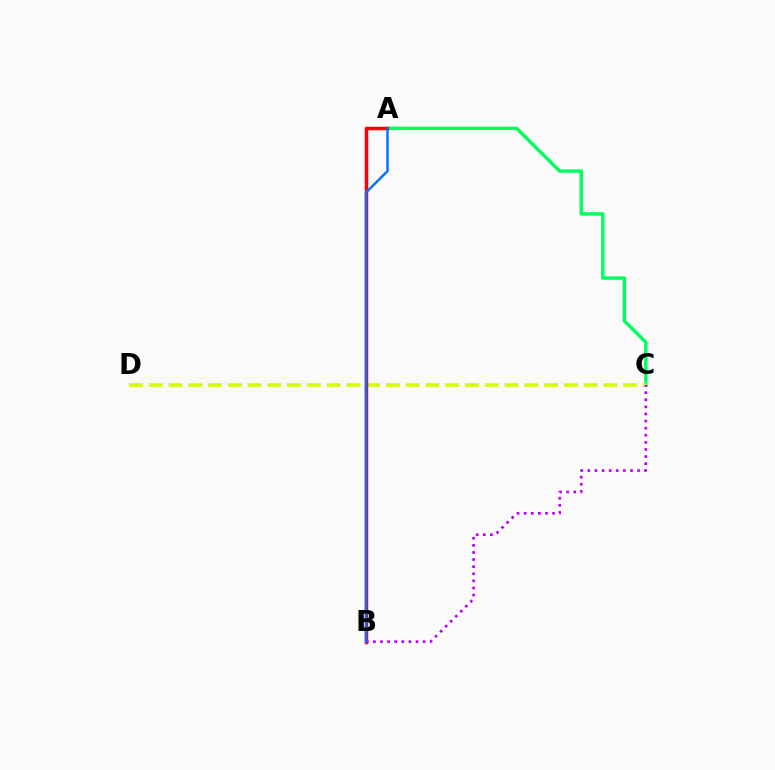{('A', 'C'): [{'color': '#00ff5c', 'line_style': 'solid', 'thickness': 2.46}], ('C', 'D'): [{'color': '#d1ff00', 'line_style': 'dashed', 'thickness': 2.69}], ('A', 'B'): [{'color': '#ff0000', 'line_style': 'solid', 'thickness': 2.51}, {'color': '#0074ff', 'line_style': 'solid', 'thickness': 1.77}], ('B', 'C'): [{'color': '#b900ff', 'line_style': 'dotted', 'thickness': 1.93}]}